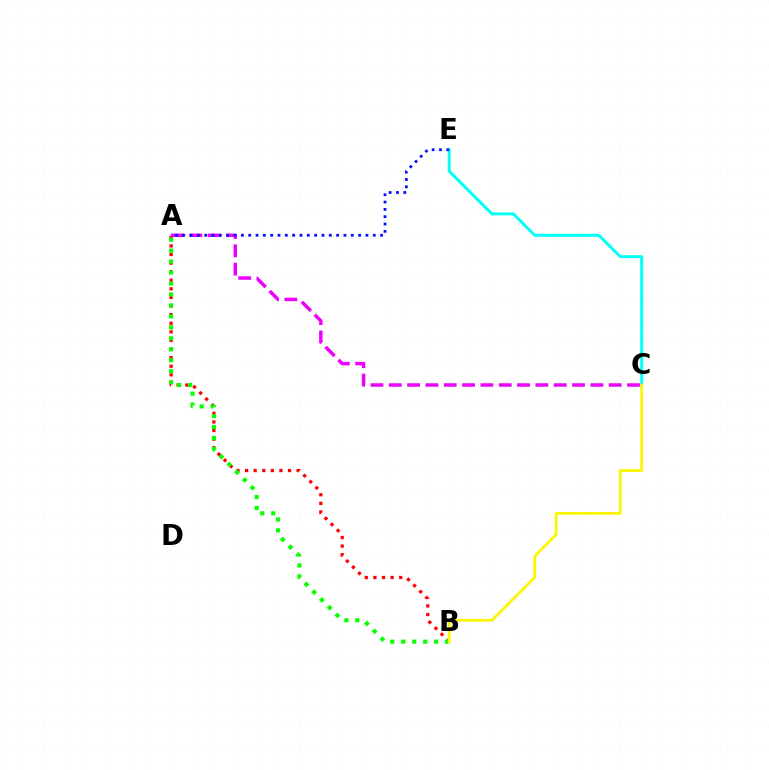{('C', 'E'): [{'color': '#00fff6', 'line_style': 'solid', 'thickness': 2.11}], ('A', 'B'): [{'color': '#ff0000', 'line_style': 'dotted', 'thickness': 2.34}, {'color': '#08ff00', 'line_style': 'dotted', 'thickness': 2.98}], ('A', 'C'): [{'color': '#ee00ff', 'line_style': 'dashed', 'thickness': 2.49}], ('A', 'E'): [{'color': '#0010ff', 'line_style': 'dotted', 'thickness': 1.99}], ('B', 'C'): [{'color': '#fcf500', 'line_style': 'solid', 'thickness': 1.99}]}